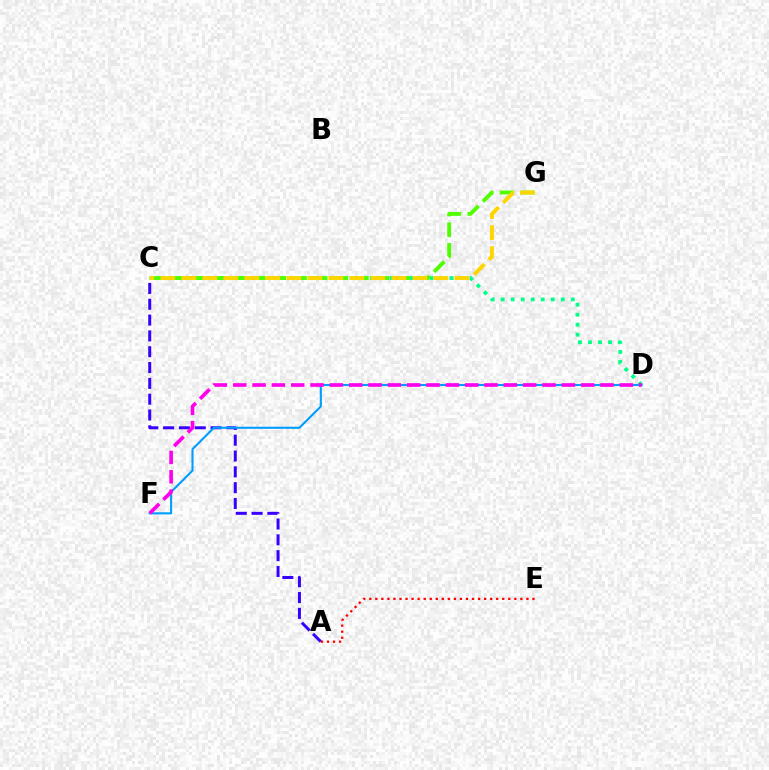{('C', 'D'): [{'color': '#00ff86', 'line_style': 'dotted', 'thickness': 2.72}], ('A', 'C'): [{'color': '#3700ff', 'line_style': 'dashed', 'thickness': 2.15}], ('A', 'E'): [{'color': '#ff0000', 'line_style': 'dotted', 'thickness': 1.64}], ('C', 'G'): [{'color': '#4fff00', 'line_style': 'dashed', 'thickness': 2.8}, {'color': '#ffd500', 'line_style': 'dashed', 'thickness': 2.85}], ('D', 'F'): [{'color': '#009eff', 'line_style': 'solid', 'thickness': 1.51}, {'color': '#ff00ed', 'line_style': 'dashed', 'thickness': 2.63}]}